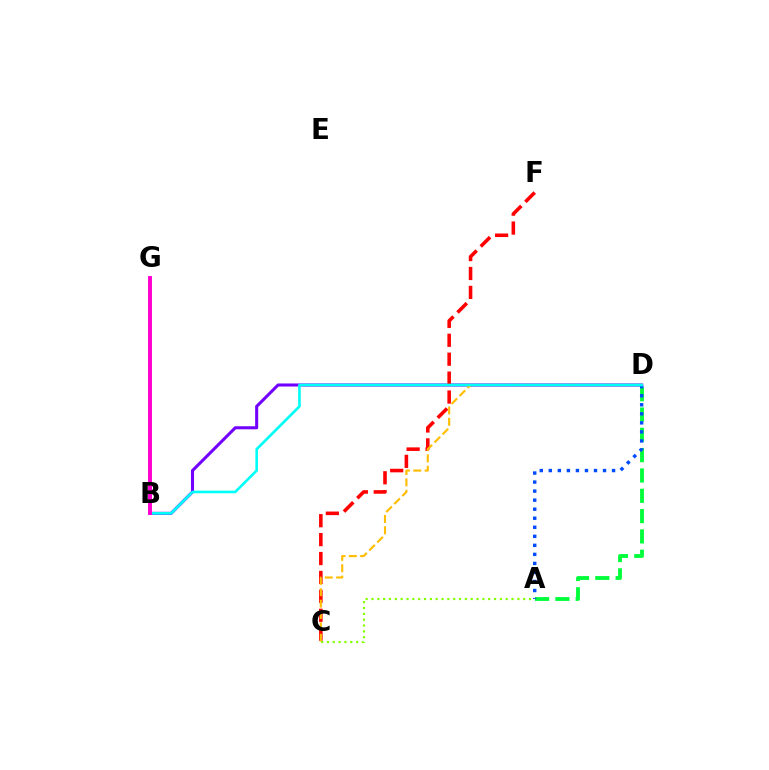{('B', 'D'): [{'color': '#7200ff', 'line_style': 'solid', 'thickness': 2.2}, {'color': '#00fff6', 'line_style': 'solid', 'thickness': 1.89}], ('C', 'F'): [{'color': '#ff0000', 'line_style': 'dashed', 'thickness': 2.57}], ('A', 'D'): [{'color': '#00ff39', 'line_style': 'dashed', 'thickness': 2.76}, {'color': '#004bff', 'line_style': 'dotted', 'thickness': 2.46}], ('C', 'D'): [{'color': '#ffbd00', 'line_style': 'dashed', 'thickness': 1.54}], ('A', 'C'): [{'color': '#84ff00', 'line_style': 'dotted', 'thickness': 1.59}], ('B', 'G'): [{'color': '#ff00cf', 'line_style': 'solid', 'thickness': 2.82}]}